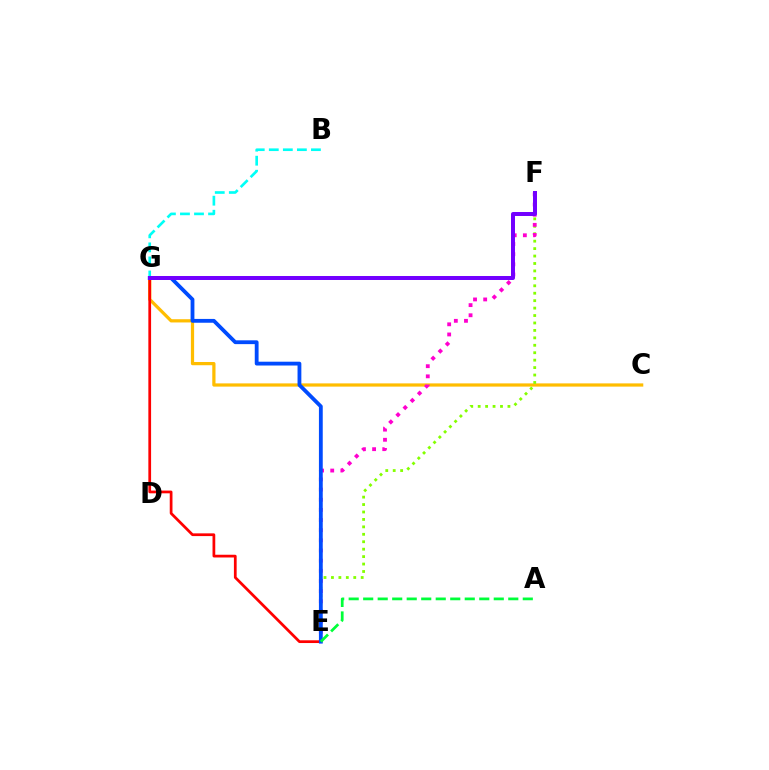{('B', 'G'): [{'color': '#00fff6', 'line_style': 'dashed', 'thickness': 1.91}], ('C', 'G'): [{'color': '#ffbd00', 'line_style': 'solid', 'thickness': 2.32}], ('E', 'F'): [{'color': '#84ff00', 'line_style': 'dotted', 'thickness': 2.02}, {'color': '#ff00cf', 'line_style': 'dotted', 'thickness': 2.76}], ('E', 'G'): [{'color': '#ff0000', 'line_style': 'solid', 'thickness': 1.97}, {'color': '#004bff', 'line_style': 'solid', 'thickness': 2.75}], ('A', 'E'): [{'color': '#00ff39', 'line_style': 'dashed', 'thickness': 1.97}], ('F', 'G'): [{'color': '#7200ff', 'line_style': 'solid', 'thickness': 2.87}]}